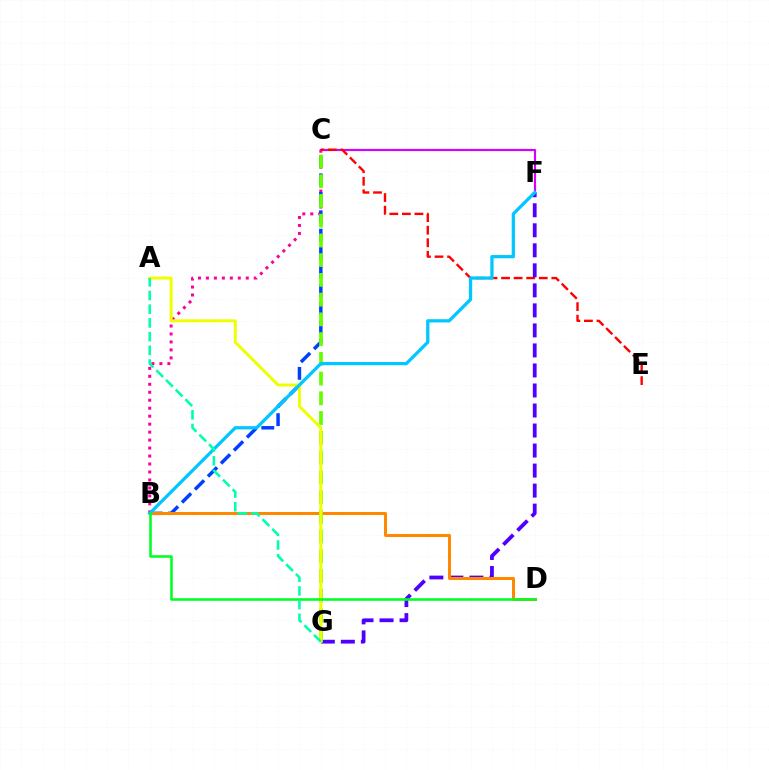{('B', 'C'): [{'color': '#ff00a0', 'line_style': 'dotted', 'thickness': 2.17}, {'color': '#003fff', 'line_style': 'dashed', 'thickness': 2.5}], ('C', 'F'): [{'color': '#d600ff', 'line_style': 'solid', 'thickness': 1.55}], ('F', 'G'): [{'color': '#4f00ff', 'line_style': 'dashed', 'thickness': 2.72}], ('B', 'D'): [{'color': '#ff8800', 'line_style': 'solid', 'thickness': 2.17}, {'color': '#00ff27', 'line_style': 'solid', 'thickness': 1.85}], ('C', 'G'): [{'color': '#66ff00', 'line_style': 'dashed', 'thickness': 2.68}], ('C', 'E'): [{'color': '#ff0000', 'line_style': 'dashed', 'thickness': 1.71}], ('A', 'G'): [{'color': '#eeff00', 'line_style': 'solid', 'thickness': 2.15}, {'color': '#00ffaf', 'line_style': 'dashed', 'thickness': 1.86}], ('B', 'F'): [{'color': '#00c7ff', 'line_style': 'solid', 'thickness': 2.35}]}